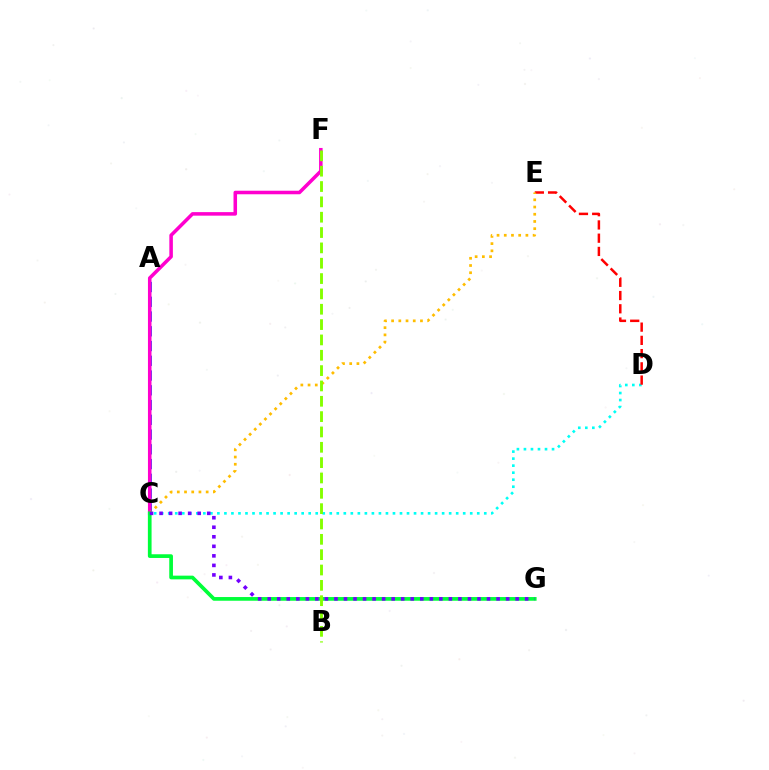{('A', 'C'): [{'color': '#004bff', 'line_style': 'dashed', 'thickness': 2.0}], ('C', 'D'): [{'color': '#00fff6', 'line_style': 'dotted', 'thickness': 1.91}], ('D', 'E'): [{'color': '#ff0000', 'line_style': 'dashed', 'thickness': 1.8}], ('C', 'F'): [{'color': '#ff00cf', 'line_style': 'solid', 'thickness': 2.55}], ('C', 'E'): [{'color': '#ffbd00', 'line_style': 'dotted', 'thickness': 1.96}], ('C', 'G'): [{'color': '#00ff39', 'line_style': 'solid', 'thickness': 2.67}, {'color': '#7200ff', 'line_style': 'dotted', 'thickness': 2.59}], ('B', 'F'): [{'color': '#84ff00', 'line_style': 'dashed', 'thickness': 2.08}]}